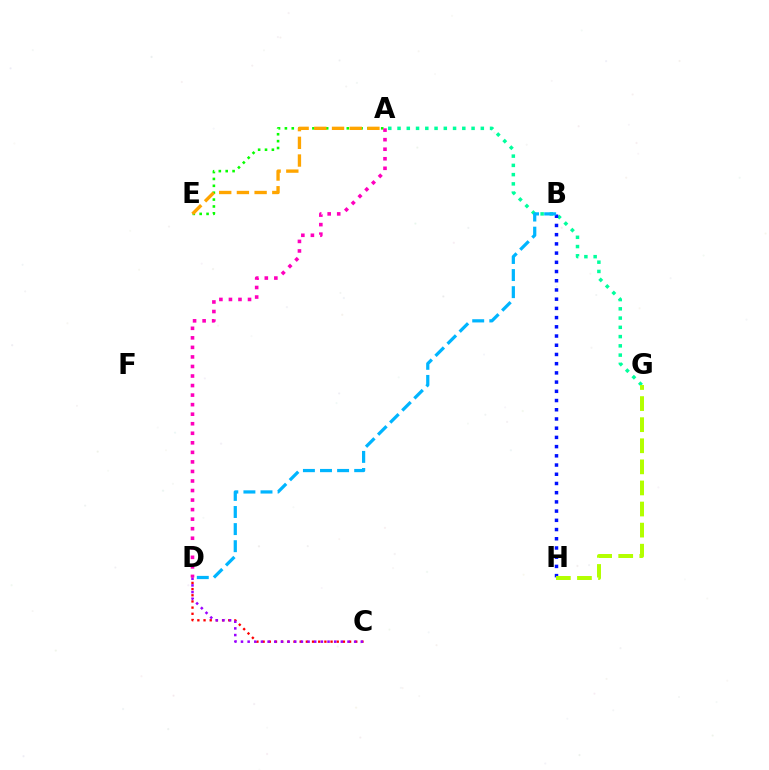{('C', 'D'): [{'color': '#ff0000', 'line_style': 'dotted', 'thickness': 1.68}, {'color': '#9b00ff', 'line_style': 'dotted', 'thickness': 1.81}], ('A', 'G'): [{'color': '#00ff9d', 'line_style': 'dotted', 'thickness': 2.51}], ('A', 'E'): [{'color': '#08ff00', 'line_style': 'dotted', 'thickness': 1.87}, {'color': '#ffa500', 'line_style': 'dashed', 'thickness': 2.4}], ('B', 'H'): [{'color': '#0010ff', 'line_style': 'dotted', 'thickness': 2.5}], ('B', 'D'): [{'color': '#00b5ff', 'line_style': 'dashed', 'thickness': 2.32}], ('A', 'D'): [{'color': '#ff00bd', 'line_style': 'dotted', 'thickness': 2.59}], ('G', 'H'): [{'color': '#b3ff00', 'line_style': 'dashed', 'thickness': 2.86}]}